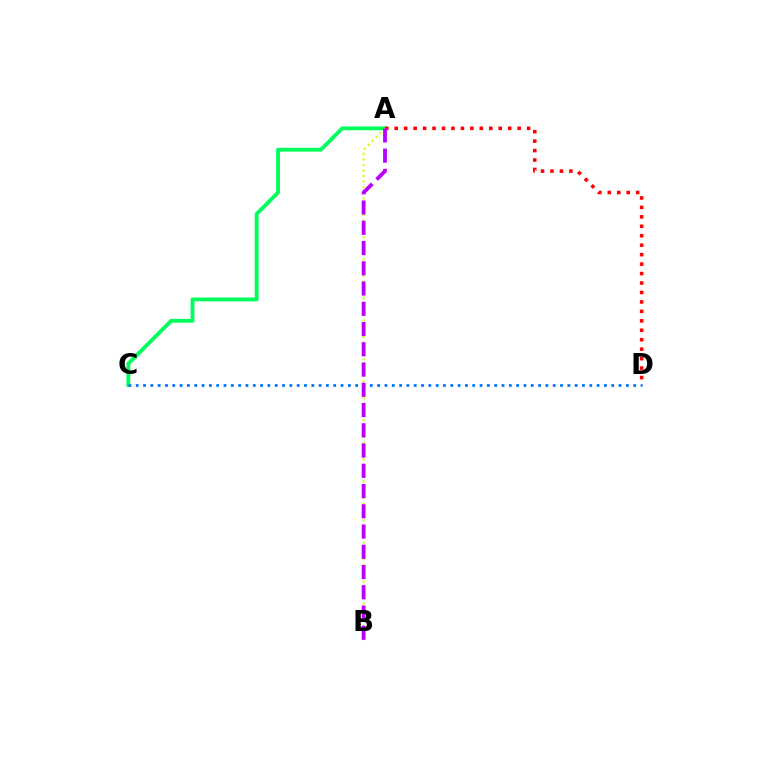{('A', 'C'): [{'color': '#00ff5c', 'line_style': 'solid', 'thickness': 2.76}], ('A', 'D'): [{'color': '#ff0000', 'line_style': 'dotted', 'thickness': 2.57}], ('C', 'D'): [{'color': '#0074ff', 'line_style': 'dotted', 'thickness': 1.99}], ('A', 'B'): [{'color': '#d1ff00', 'line_style': 'dotted', 'thickness': 1.51}, {'color': '#b900ff', 'line_style': 'dashed', 'thickness': 2.75}]}